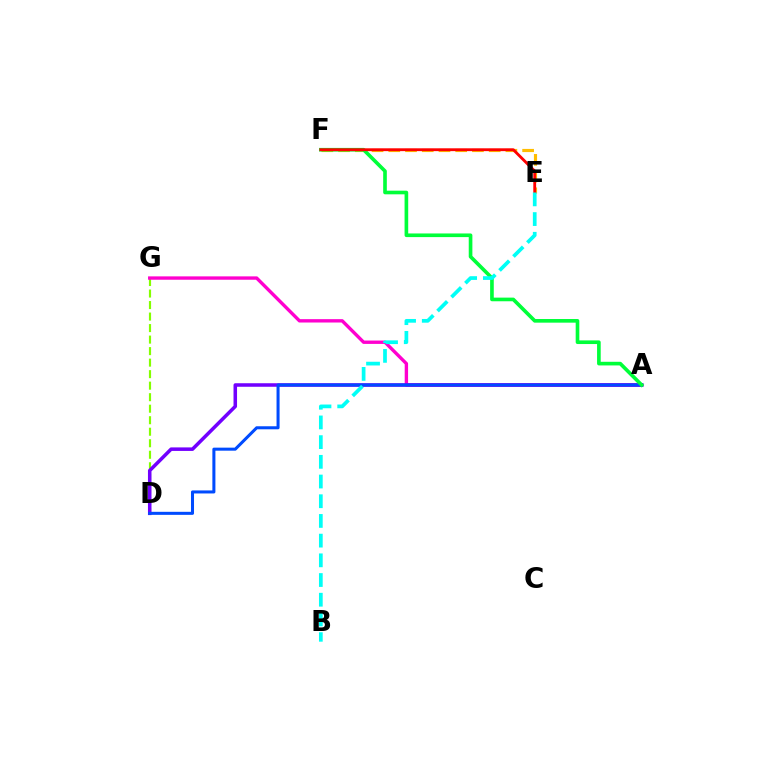{('D', 'G'): [{'color': '#84ff00', 'line_style': 'dashed', 'thickness': 1.56}], ('A', 'G'): [{'color': '#ff00cf', 'line_style': 'solid', 'thickness': 2.42}], ('A', 'D'): [{'color': '#7200ff', 'line_style': 'solid', 'thickness': 2.54}, {'color': '#004bff', 'line_style': 'solid', 'thickness': 2.18}], ('E', 'F'): [{'color': '#ffbd00', 'line_style': 'dashed', 'thickness': 2.27}, {'color': '#ff0000', 'line_style': 'solid', 'thickness': 2.04}], ('A', 'F'): [{'color': '#00ff39', 'line_style': 'solid', 'thickness': 2.62}], ('B', 'E'): [{'color': '#00fff6', 'line_style': 'dashed', 'thickness': 2.68}]}